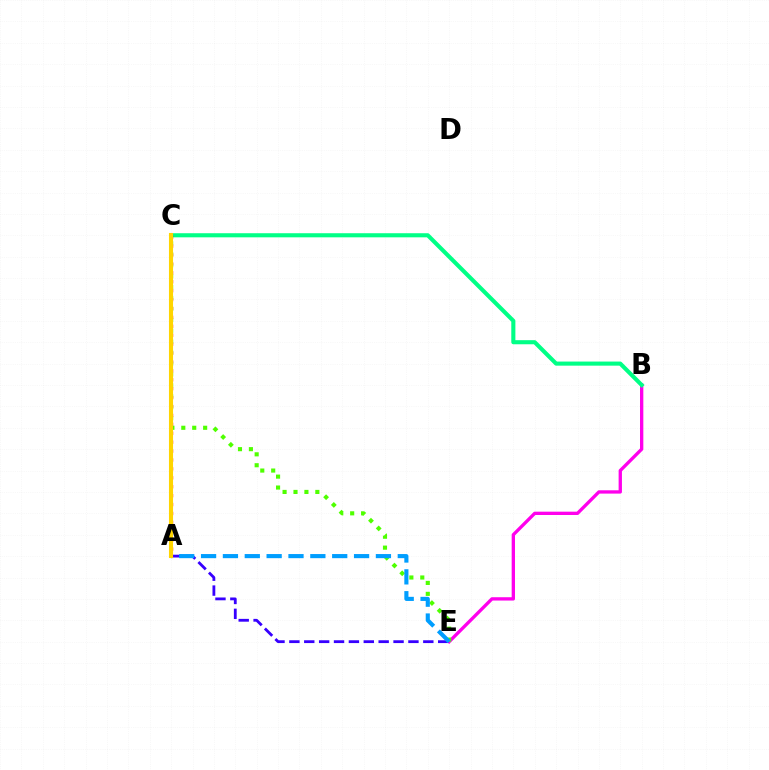{('B', 'E'): [{'color': '#ff00ed', 'line_style': 'solid', 'thickness': 2.39}], ('C', 'E'): [{'color': '#4fff00', 'line_style': 'dotted', 'thickness': 2.97}], ('A', 'E'): [{'color': '#3700ff', 'line_style': 'dashed', 'thickness': 2.02}, {'color': '#009eff', 'line_style': 'dashed', 'thickness': 2.97}], ('B', 'C'): [{'color': '#00ff86', 'line_style': 'solid', 'thickness': 2.95}], ('A', 'C'): [{'color': '#ff0000', 'line_style': 'dotted', 'thickness': 2.42}, {'color': '#ffd500', 'line_style': 'solid', 'thickness': 2.94}]}